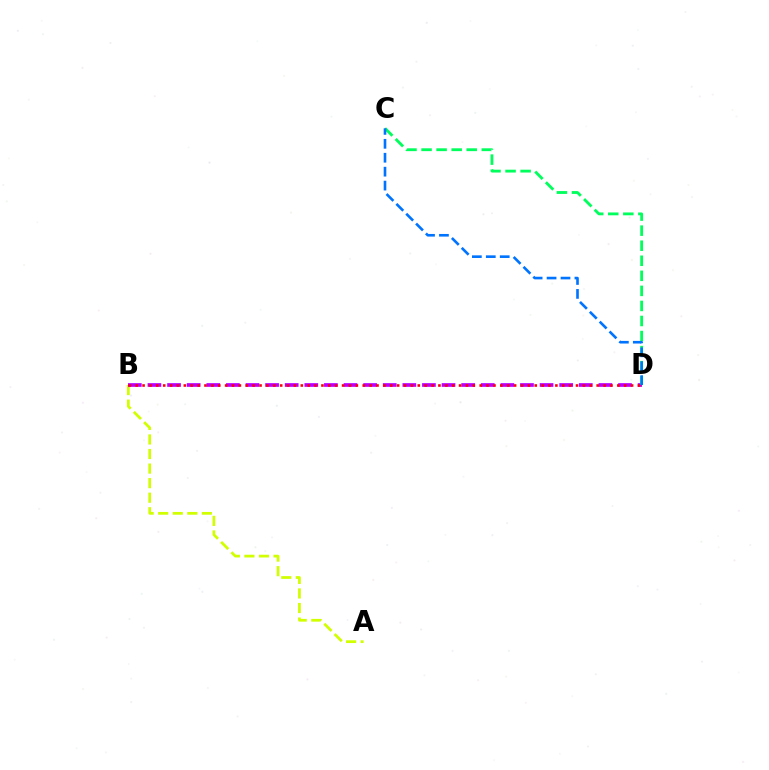{('A', 'B'): [{'color': '#d1ff00', 'line_style': 'dashed', 'thickness': 1.98}], ('B', 'D'): [{'color': '#b900ff', 'line_style': 'dashed', 'thickness': 2.66}, {'color': '#ff0000', 'line_style': 'dotted', 'thickness': 1.87}], ('C', 'D'): [{'color': '#00ff5c', 'line_style': 'dashed', 'thickness': 2.05}, {'color': '#0074ff', 'line_style': 'dashed', 'thickness': 1.89}]}